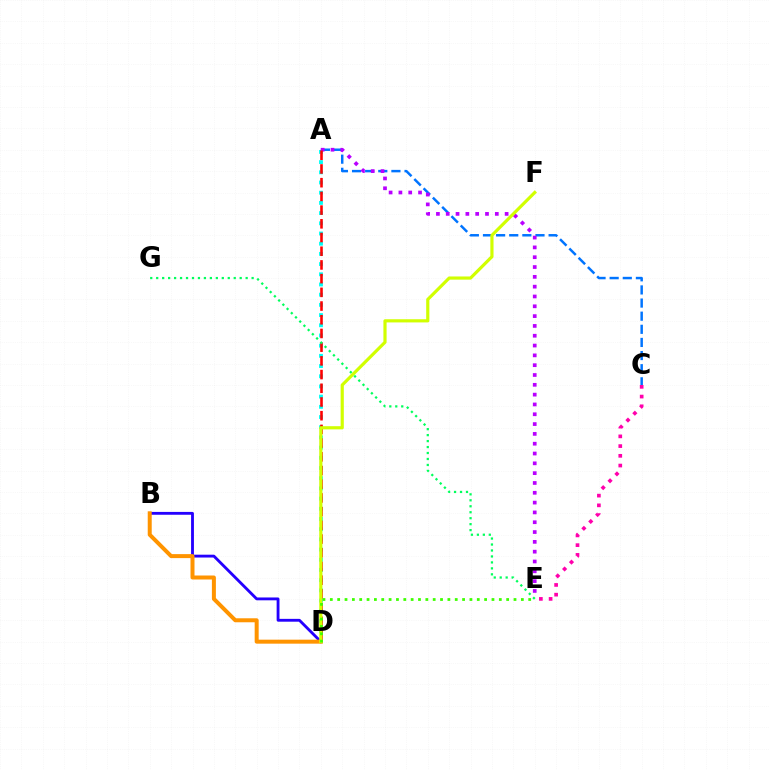{('A', 'D'): [{'color': '#00fff6', 'line_style': 'dotted', 'thickness': 2.77}, {'color': '#ff0000', 'line_style': 'dashed', 'thickness': 1.86}], ('B', 'D'): [{'color': '#2500ff', 'line_style': 'solid', 'thickness': 2.04}, {'color': '#ff9400', 'line_style': 'solid', 'thickness': 2.88}], ('A', 'C'): [{'color': '#0074ff', 'line_style': 'dashed', 'thickness': 1.78}], ('A', 'E'): [{'color': '#b900ff', 'line_style': 'dotted', 'thickness': 2.67}], ('D', 'F'): [{'color': '#d1ff00', 'line_style': 'solid', 'thickness': 2.29}], ('D', 'E'): [{'color': '#3dff00', 'line_style': 'dotted', 'thickness': 2.0}], ('C', 'E'): [{'color': '#ff00ac', 'line_style': 'dotted', 'thickness': 2.64}], ('E', 'G'): [{'color': '#00ff5c', 'line_style': 'dotted', 'thickness': 1.62}]}